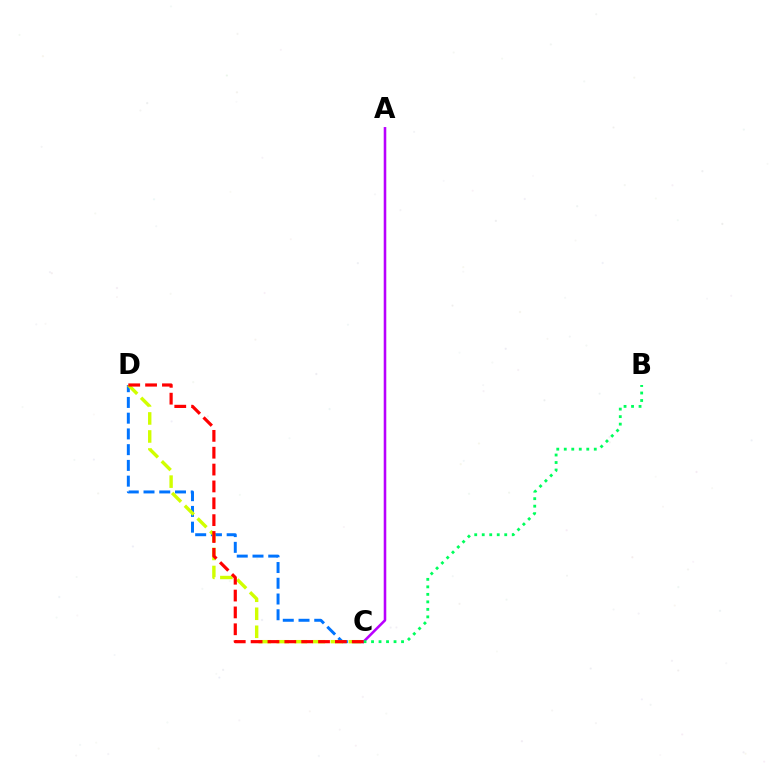{('C', 'D'): [{'color': '#0074ff', 'line_style': 'dashed', 'thickness': 2.14}, {'color': '#d1ff00', 'line_style': 'dashed', 'thickness': 2.45}, {'color': '#ff0000', 'line_style': 'dashed', 'thickness': 2.29}], ('A', 'C'): [{'color': '#b900ff', 'line_style': 'solid', 'thickness': 1.85}], ('B', 'C'): [{'color': '#00ff5c', 'line_style': 'dotted', 'thickness': 2.04}]}